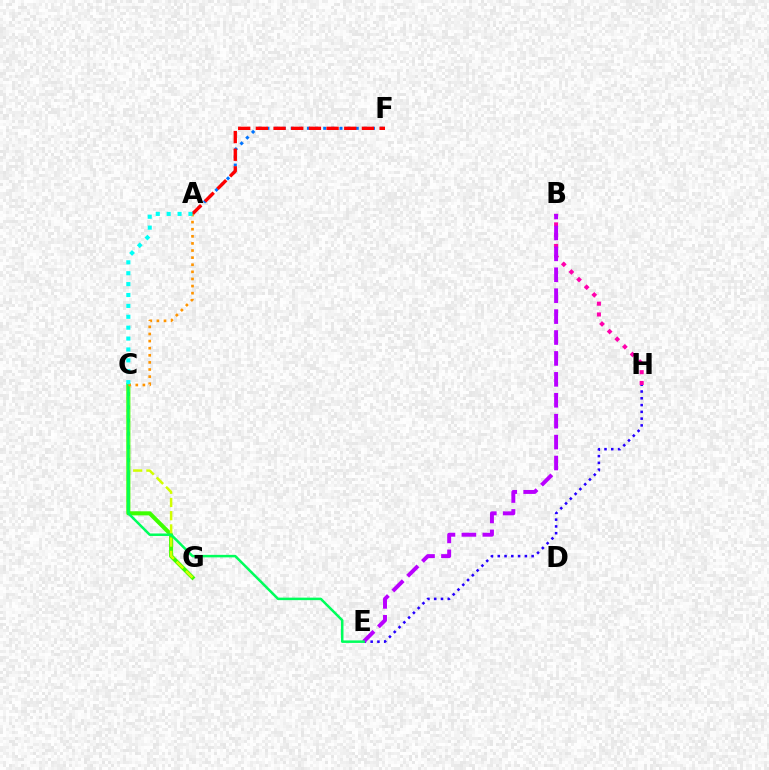{('B', 'H'): [{'color': '#ff00ac', 'line_style': 'dotted', 'thickness': 2.93}], ('A', 'F'): [{'color': '#0074ff', 'line_style': 'dotted', 'thickness': 2.21}, {'color': '#ff0000', 'line_style': 'dashed', 'thickness': 2.4}], ('E', 'H'): [{'color': '#2500ff', 'line_style': 'dotted', 'thickness': 1.84}], ('B', 'E'): [{'color': '#b900ff', 'line_style': 'dashed', 'thickness': 2.84}], ('C', 'G'): [{'color': '#3dff00', 'line_style': 'solid', 'thickness': 2.94}, {'color': '#d1ff00', 'line_style': 'dashed', 'thickness': 1.79}], ('C', 'E'): [{'color': '#00ff5c', 'line_style': 'solid', 'thickness': 1.8}], ('A', 'C'): [{'color': '#ff9400', 'line_style': 'dotted', 'thickness': 1.93}, {'color': '#00fff6', 'line_style': 'dotted', 'thickness': 2.96}]}